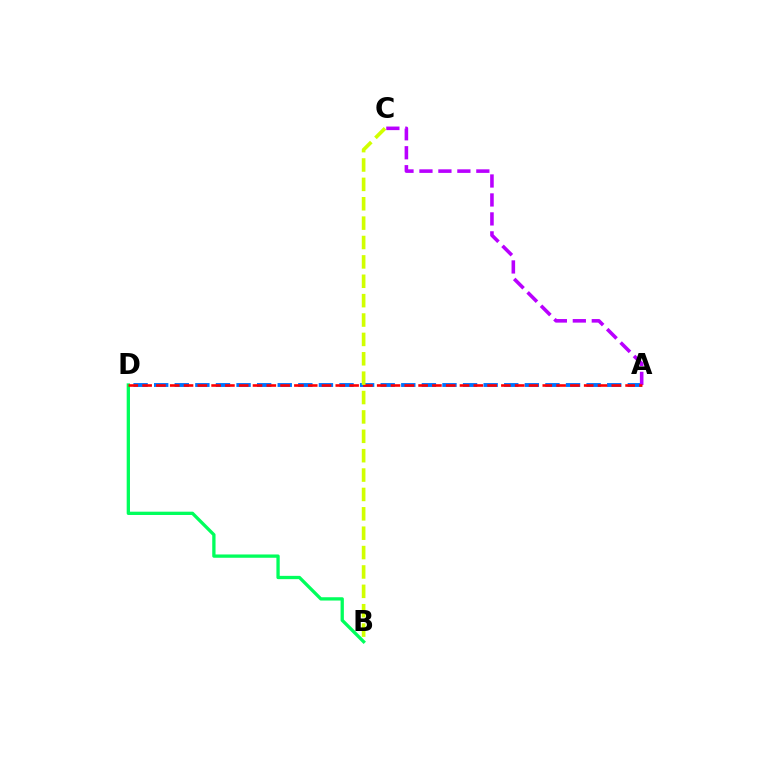{('A', 'D'): [{'color': '#0074ff', 'line_style': 'dashed', 'thickness': 2.8}, {'color': '#ff0000', 'line_style': 'dashed', 'thickness': 1.87}], ('A', 'C'): [{'color': '#b900ff', 'line_style': 'dashed', 'thickness': 2.58}], ('B', 'D'): [{'color': '#00ff5c', 'line_style': 'solid', 'thickness': 2.38}], ('B', 'C'): [{'color': '#d1ff00', 'line_style': 'dashed', 'thickness': 2.63}]}